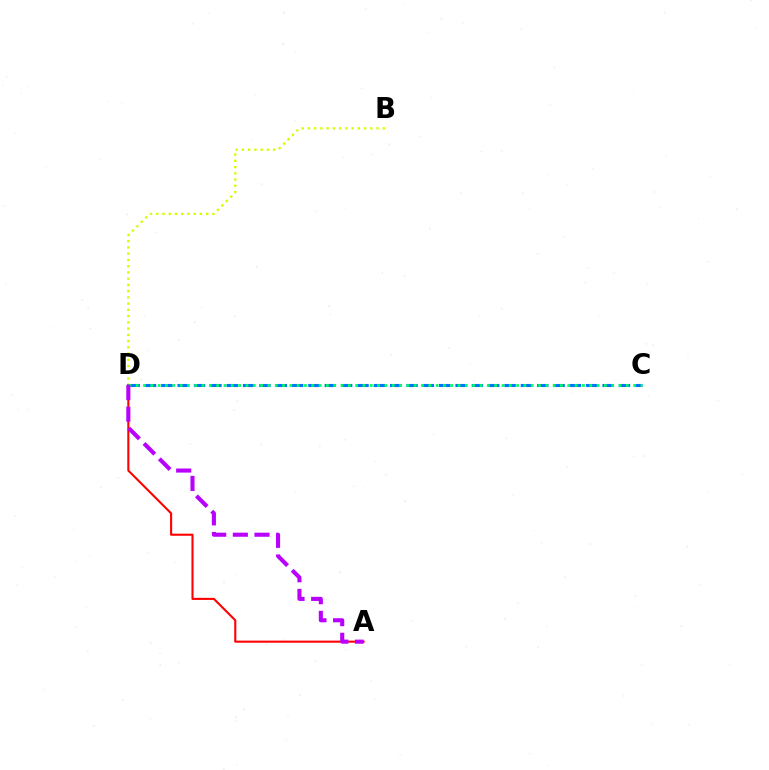{('B', 'D'): [{'color': '#d1ff00', 'line_style': 'dotted', 'thickness': 1.7}], ('A', 'D'): [{'color': '#ff0000', 'line_style': 'solid', 'thickness': 1.51}, {'color': '#b900ff', 'line_style': 'dashed', 'thickness': 2.94}], ('C', 'D'): [{'color': '#0074ff', 'line_style': 'dashed', 'thickness': 2.22}, {'color': '#00ff5c', 'line_style': 'dotted', 'thickness': 1.99}]}